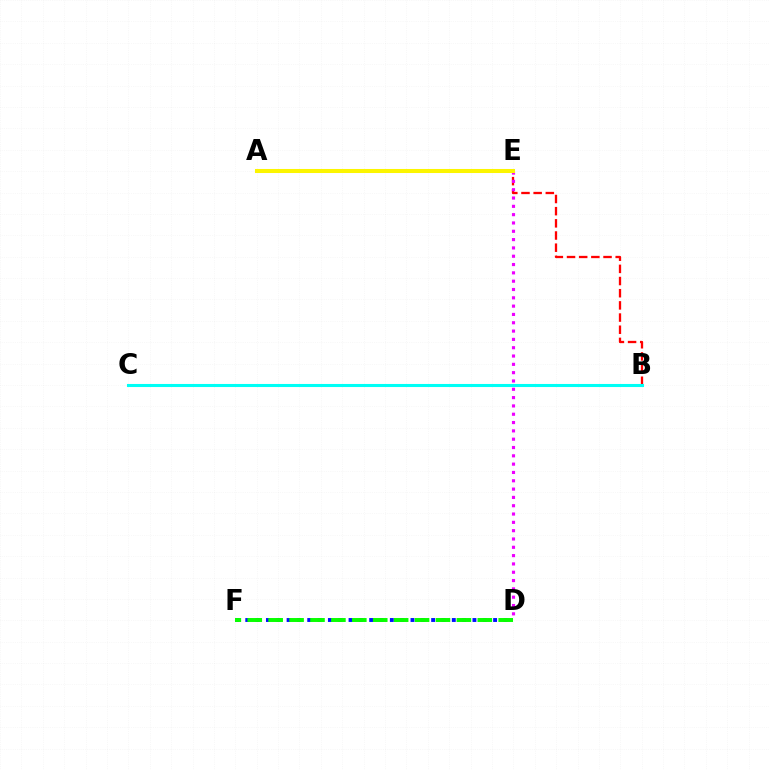{('B', 'E'): [{'color': '#ff0000', 'line_style': 'dashed', 'thickness': 1.65}], ('D', 'E'): [{'color': '#ee00ff', 'line_style': 'dotted', 'thickness': 2.26}], ('D', 'F'): [{'color': '#0010ff', 'line_style': 'dotted', 'thickness': 2.81}, {'color': '#08ff00', 'line_style': 'dashed', 'thickness': 2.84}], ('A', 'E'): [{'color': '#fcf500', 'line_style': 'solid', 'thickness': 2.91}], ('B', 'C'): [{'color': '#00fff6', 'line_style': 'solid', 'thickness': 2.21}]}